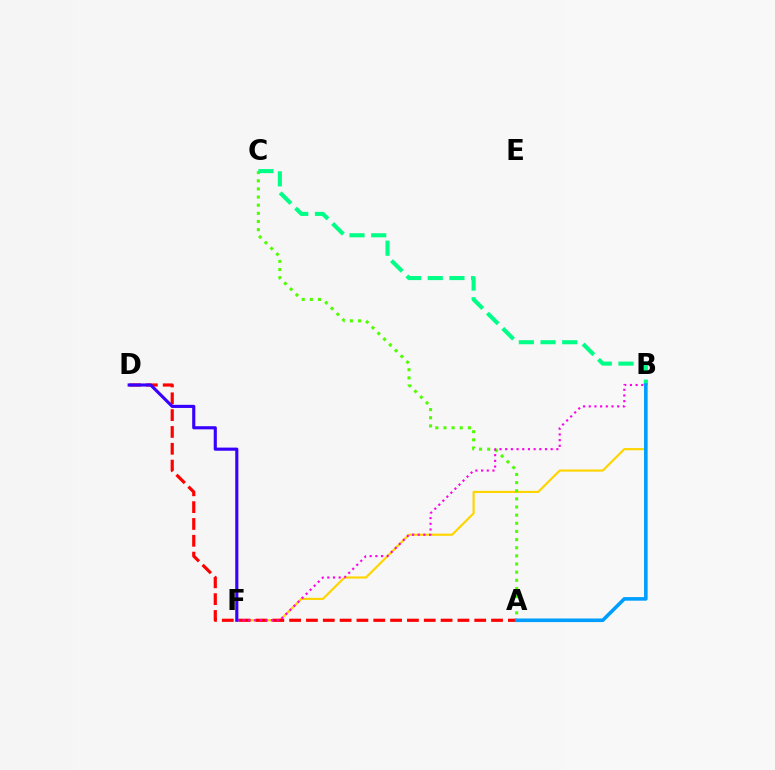{('B', 'F'): [{'color': '#ffd500', 'line_style': 'solid', 'thickness': 1.56}, {'color': '#ff00ed', 'line_style': 'dotted', 'thickness': 1.55}], ('A', 'C'): [{'color': '#4fff00', 'line_style': 'dotted', 'thickness': 2.21}], ('A', 'D'): [{'color': '#ff0000', 'line_style': 'dashed', 'thickness': 2.29}], ('B', 'C'): [{'color': '#00ff86', 'line_style': 'dashed', 'thickness': 2.95}], ('D', 'F'): [{'color': '#3700ff', 'line_style': 'solid', 'thickness': 2.25}], ('A', 'B'): [{'color': '#009eff', 'line_style': 'solid', 'thickness': 2.59}]}